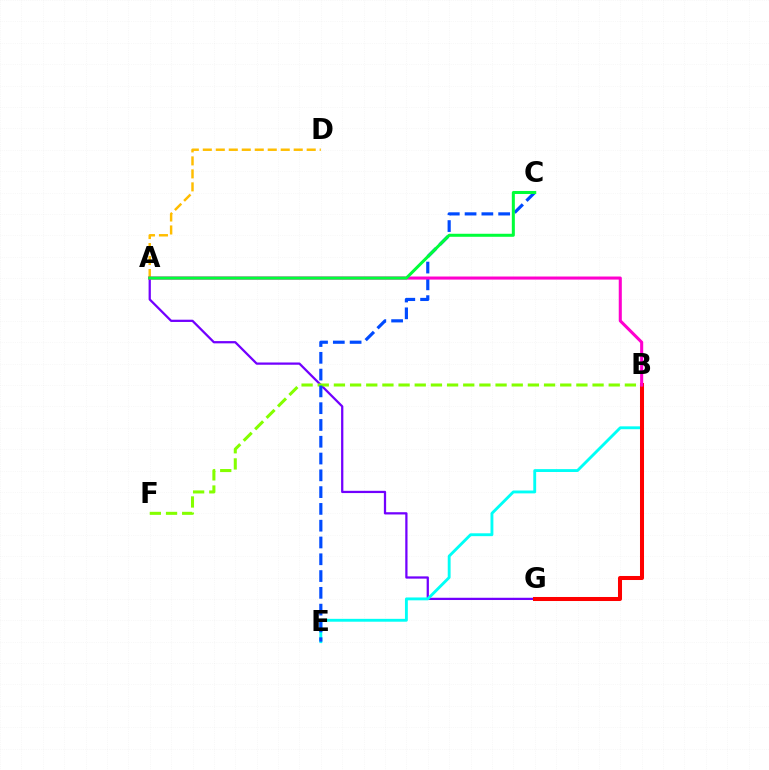{('A', 'G'): [{'color': '#7200ff', 'line_style': 'solid', 'thickness': 1.62}], ('B', 'E'): [{'color': '#00fff6', 'line_style': 'solid', 'thickness': 2.06}], ('A', 'D'): [{'color': '#ffbd00', 'line_style': 'dashed', 'thickness': 1.76}], ('B', 'G'): [{'color': '#ff0000', 'line_style': 'solid', 'thickness': 2.9}], ('B', 'F'): [{'color': '#84ff00', 'line_style': 'dashed', 'thickness': 2.2}], ('C', 'E'): [{'color': '#004bff', 'line_style': 'dashed', 'thickness': 2.28}], ('A', 'B'): [{'color': '#ff00cf', 'line_style': 'solid', 'thickness': 2.21}], ('A', 'C'): [{'color': '#00ff39', 'line_style': 'solid', 'thickness': 2.18}]}